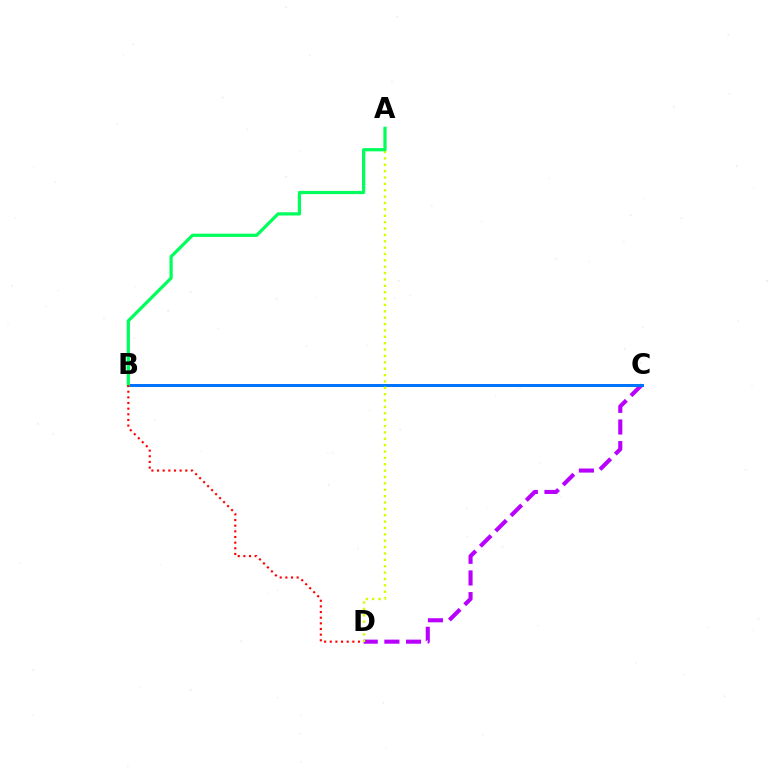{('C', 'D'): [{'color': '#b900ff', 'line_style': 'dashed', 'thickness': 2.94}], ('B', 'C'): [{'color': '#0074ff', 'line_style': 'solid', 'thickness': 2.16}], ('A', 'D'): [{'color': '#d1ff00', 'line_style': 'dotted', 'thickness': 1.73}], ('A', 'B'): [{'color': '#00ff5c', 'line_style': 'solid', 'thickness': 2.33}], ('B', 'D'): [{'color': '#ff0000', 'line_style': 'dotted', 'thickness': 1.53}]}